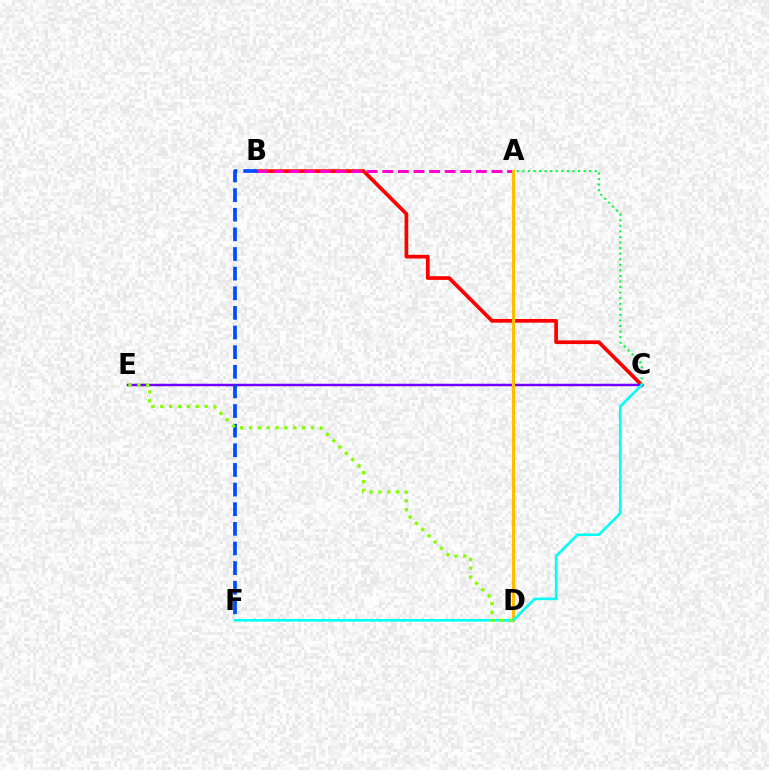{('B', 'C'): [{'color': '#ff0000', 'line_style': 'solid', 'thickness': 2.66}], ('C', 'E'): [{'color': '#7200ff', 'line_style': 'solid', 'thickness': 1.79}], ('B', 'F'): [{'color': '#004bff', 'line_style': 'dashed', 'thickness': 2.67}], ('A', 'B'): [{'color': '#ff00cf', 'line_style': 'dashed', 'thickness': 2.12}], ('A', 'C'): [{'color': '#00ff39', 'line_style': 'dotted', 'thickness': 1.51}], ('A', 'D'): [{'color': '#ffbd00', 'line_style': 'solid', 'thickness': 2.27}], ('C', 'F'): [{'color': '#00fff6', 'line_style': 'solid', 'thickness': 1.86}], ('D', 'E'): [{'color': '#84ff00', 'line_style': 'dotted', 'thickness': 2.41}]}